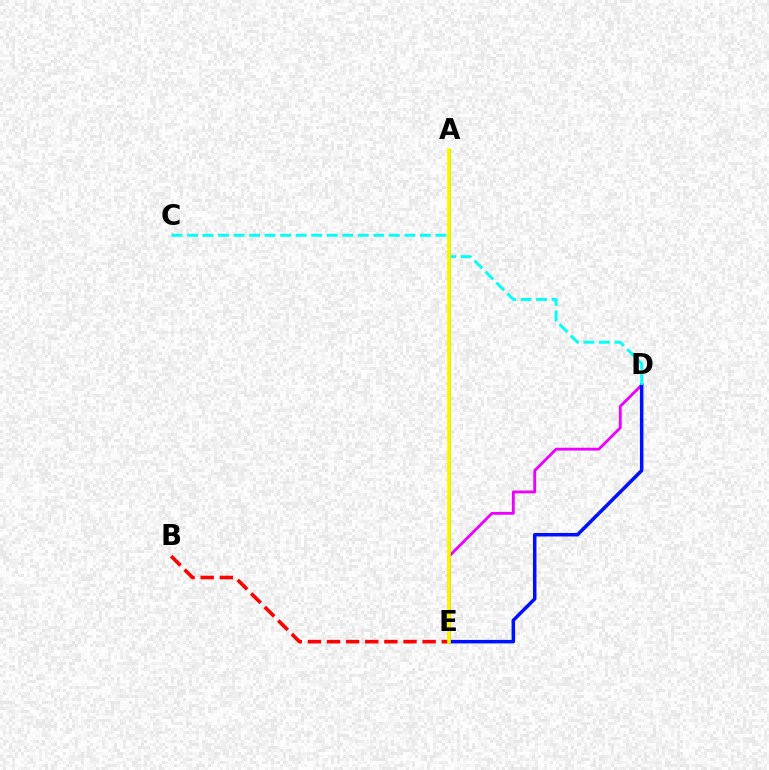{('A', 'E'): [{'color': '#08ff00', 'line_style': 'solid', 'thickness': 2.12}, {'color': '#fcf500', 'line_style': 'solid', 'thickness': 2.62}], ('B', 'E'): [{'color': '#ff0000', 'line_style': 'dashed', 'thickness': 2.6}], ('D', 'E'): [{'color': '#ee00ff', 'line_style': 'solid', 'thickness': 2.04}, {'color': '#0010ff', 'line_style': 'solid', 'thickness': 2.52}], ('C', 'D'): [{'color': '#00fff6', 'line_style': 'dashed', 'thickness': 2.11}]}